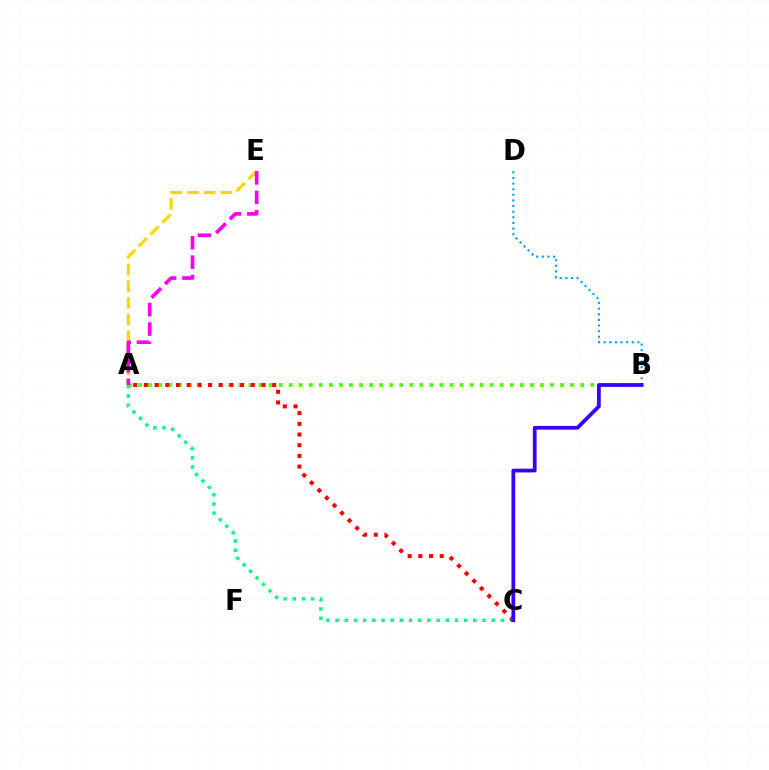{('A', 'C'): [{'color': '#00ff86', 'line_style': 'dotted', 'thickness': 2.49}, {'color': '#ff0000', 'line_style': 'dotted', 'thickness': 2.9}], ('A', 'E'): [{'color': '#ffd500', 'line_style': 'dashed', 'thickness': 2.26}, {'color': '#ff00ed', 'line_style': 'dashed', 'thickness': 2.64}], ('A', 'B'): [{'color': '#4fff00', 'line_style': 'dotted', 'thickness': 2.73}], ('B', 'D'): [{'color': '#009eff', 'line_style': 'dotted', 'thickness': 1.53}], ('B', 'C'): [{'color': '#3700ff', 'line_style': 'solid', 'thickness': 2.7}]}